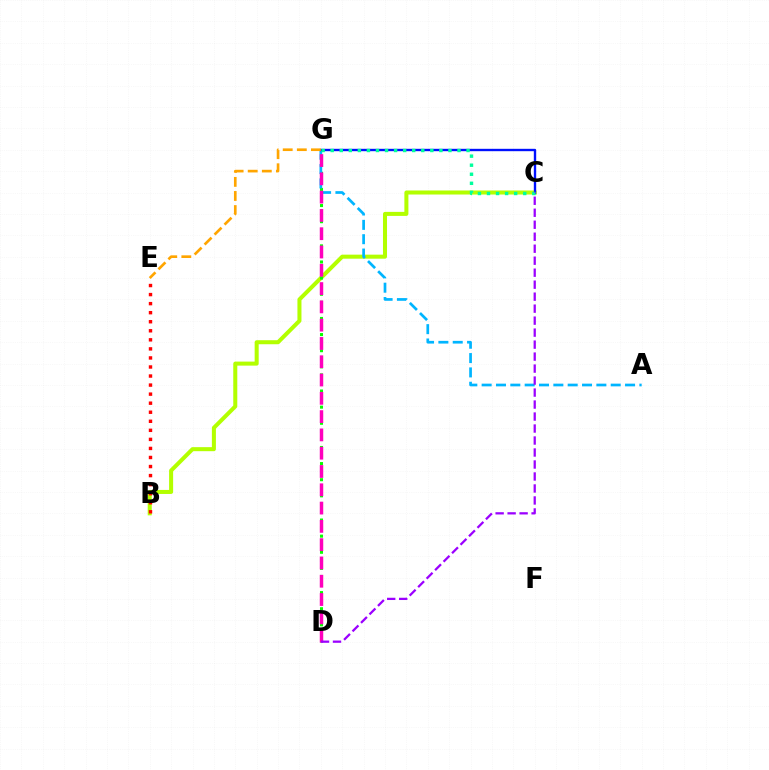{('B', 'C'): [{'color': '#b3ff00', 'line_style': 'solid', 'thickness': 2.9}], ('D', 'G'): [{'color': '#08ff00', 'line_style': 'dotted', 'thickness': 2.19}, {'color': '#ff00bd', 'line_style': 'dashed', 'thickness': 2.48}], ('A', 'G'): [{'color': '#00b5ff', 'line_style': 'dashed', 'thickness': 1.95}], ('C', 'G'): [{'color': '#0010ff', 'line_style': 'solid', 'thickness': 1.71}, {'color': '#00ff9d', 'line_style': 'dotted', 'thickness': 2.46}], ('E', 'G'): [{'color': '#ffa500', 'line_style': 'dashed', 'thickness': 1.92}], ('B', 'E'): [{'color': '#ff0000', 'line_style': 'dotted', 'thickness': 2.46}], ('C', 'D'): [{'color': '#9b00ff', 'line_style': 'dashed', 'thickness': 1.63}]}